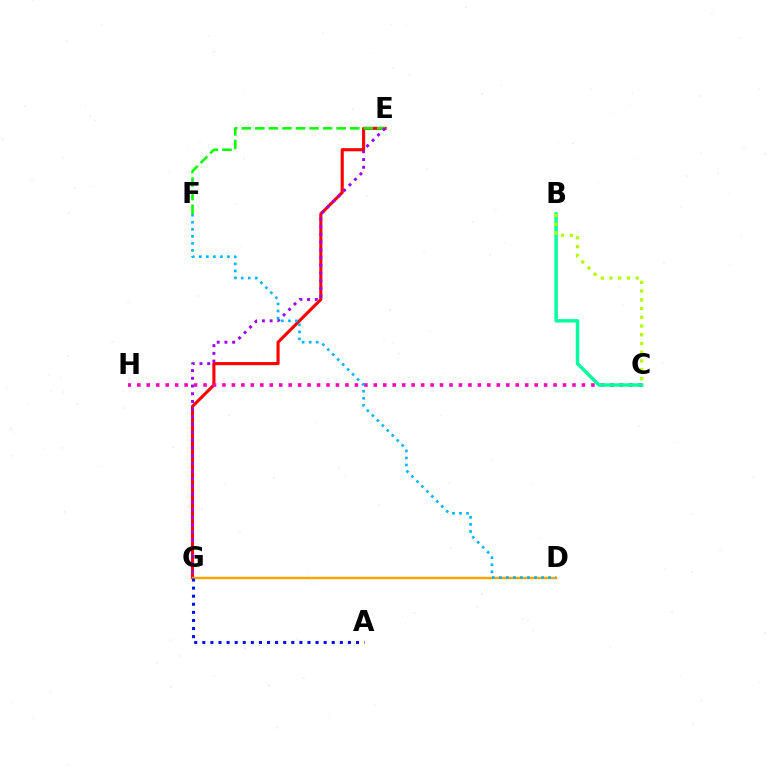{('E', 'G'): [{'color': '#ff0000', 'line_style': 'solid', 'thickness': 2.24}, {'color': '#9b00ff', 'line_style': 'dotted', 'thickness': 2.1}], ('D', 'G'): [{'color': '#ffa500', 'line_style': 'solid', 'thickness': 1.74}], ('E', 'F'): [{'color': '#08ff00', 'line_style': 'dashed', 'thickness': 1.84}], ('C', 'H'): [{'color': '#ff00bd', 'line_style': 'dotted', 'thickness': 2.57}], ('D', 'F'): [{'color': '#00b5ff', 'line_style': 'dotted', 'thickness': 1.91}], ('B', 'C'): [{'color': '#00ff9d', 'line_style': 'solid', 'thickness': 2.47}, {'color': '#b3ff00', 'line_style': 'dotted', 'thickness': 2.37}], ('A', 'G'): [{'color': '#0010ff', 'line_style': 'dotted', 'thickness': 2.2}]}